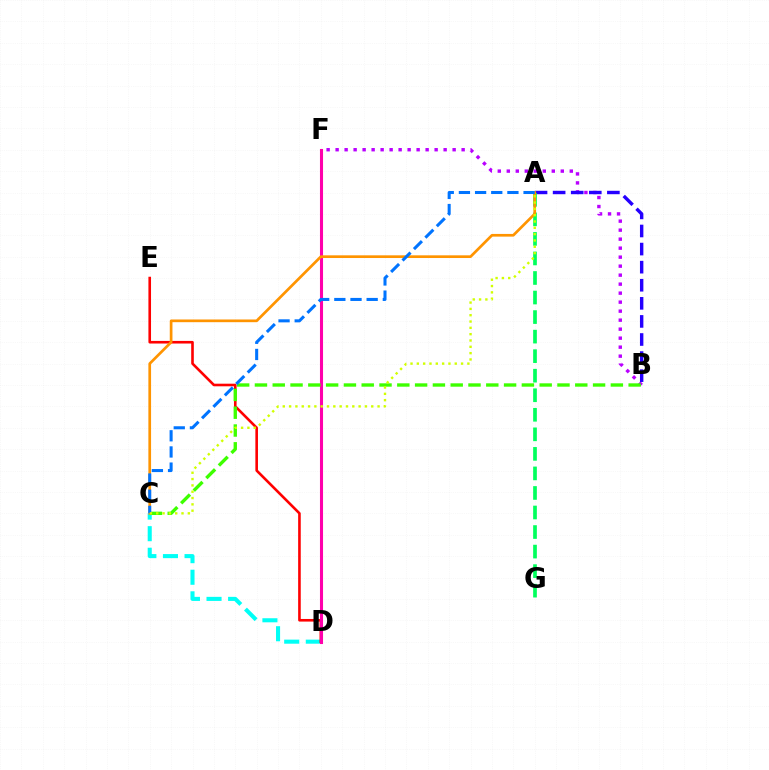{('B', 'F'): [{'color': '#b900ff', 'line_style': 'dotted', 'thickness': 2.45}], ('C', 'D'): [{'color': '#00fff6', 'line_style': 'dashed', 'thickness': 2.93}], ('D', 'E'): [{'color': '#ff0000', 'line_style': 'solid', 'thickness': 1.88}], ('D', 'F'): [{'color': '#ff00ac', 'line_style': 'solid', 'thickness': 2.21}], ('A', 'B'): [{'color': '#2500ff', 'line_style': 'dashed', 'thickness': 2.46}], ('B', 'C'): [{'color': '#3dff00', 'line_style': 'dashed', 'thickness': 2.42}], ('A', 'G'): [{'color': '#00ff5c', 'line_style': 'dashed', 'thickness': 2.65}], ('A', 'C'): [{'color': '#ff9400', 'line_style': 'solid', 'thickness': 1.94}, {'color': '#0074ff', 'line_style': 'dashed', 'thickness': 2.2}, {'color': '#d1ff00', 'line_style': 'dotted', 'thickness': 1.72}]}